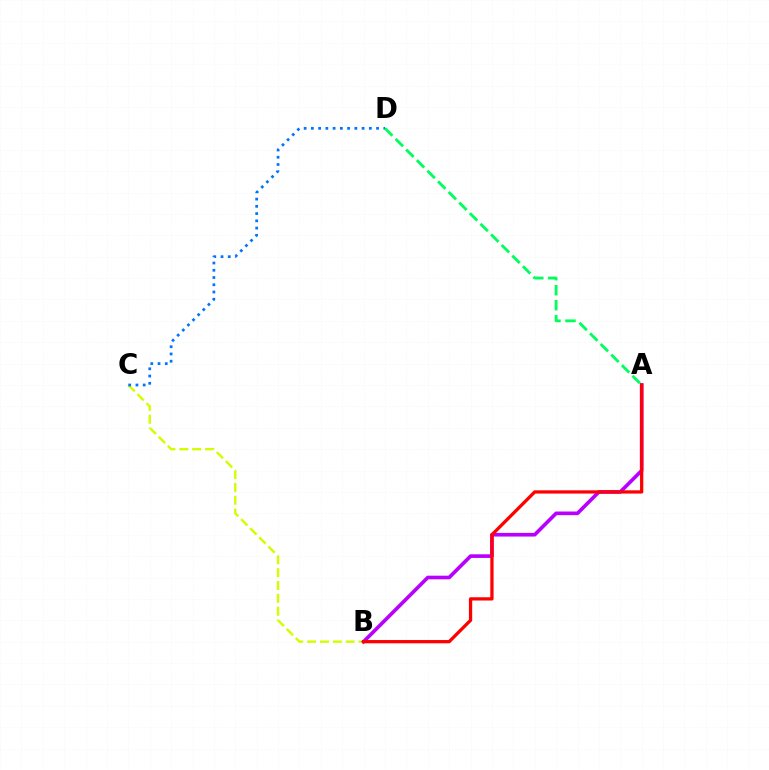{('B', 'C'): [{'color': '#d1ff00', 'line_style': 'dashed', 'thickness': 1.75}], ('C', 'D'): [{'color': '#0074ff', 'line_style': 'dotted', 'thickness': 1.97}], ('A', 'B'): [{'color': '#b900ff', 'line_style': 'solid', 'thickness': 2.63}, {'color': '#ff0000', 'line_style': 'solid', 'thickness': 2.35}], ('A', 'D'): [{'color': '#00ff5c', 'line_style': 'dashed', 'thickness': 2.04}]}